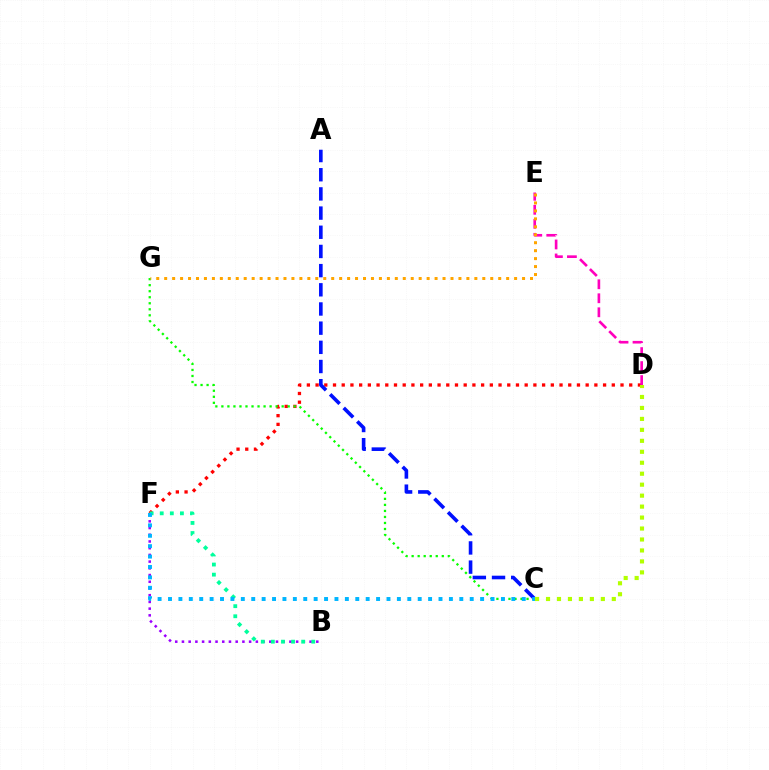{('D', 'F'): [{'color': '#ff0000', 'line_style': 'dotted', 'thickness': 2.37}], ('B', 'F'): [{'color': '#9b00ff', 'line_style': 'dotted', 'thickness': 1.82}, {'color': '#00ff9d', 'line_style': 'dotted', 'thickness': 2.74}], ('C', 'G'): [{'color': '#08ff00', 'line_style': 'dotted', 'thickness': 1.64}], ('D', 'E'): [{'color': '#ff00bd', 'line_style': 'dashed', 'thickness': 1.9}], ('A', 'C'): [{'color': '#0010ff', 'line_style': 'dashed', 'thickness': 2.61}], ('C', 'F'): [{'color': '#00b5ff', 'line_style': 'dotted', 'thickness': 2.83}], ('C', 'D'): [{'color': '#b3ff00', 'line_style': 'dotted', 'thickness': 2.98}], ('E', 'G'): [{'color': '#ffa500', 'line_style': 'dotted', 'thickness': 2.16}]}